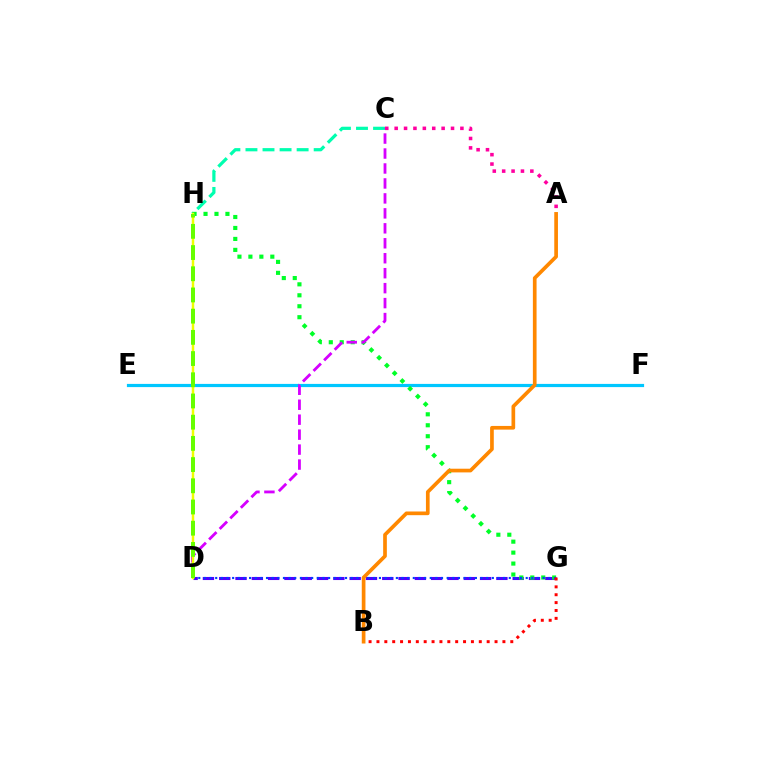{('E', 'F'): [{'color': '#00c7ff', 'line_style': 'solid', 'thickness': 2.3}], ('C', 'H'): [{'color': '#00ffaf', 'line_style': 'dashed', 'thickness': 2.32}], ('D', 'G'): [{'color': '#4f00ff', 'line_style': 'dashed', 'thickness': 2.21}, {'color': '#003fff', 'line_style': 'dotted', 'thickness': 1.53}], ('G', 'H'): [{'color': '#00ff27', 'line_style': 'dotted', 'thickness': 2.98}], ('B', 'G'): [{'color': '#ff0000', 'line_style': 'dotted', 'thickness': 2.14}], ('A', 'C'): [{'color': '#ff00a0', 'line_style': 'dotted', 'thickness': 2.55}], ('C', 'D'): [{'color': '#d600ff', 'line_style': 'dashed', 'thickness': 2.03}], ('D', 'H'): [{'color': '#eeff00', 'line_style': 'solid', 'thickness': 1.79}, {'color': '#66ff00', 'line_style': 'dashed', 'thickness': 2.88}], ('A', 'B'): [{'color': '#ff8800', 'line_style': 'solid', 'thickness': 2.65}]}